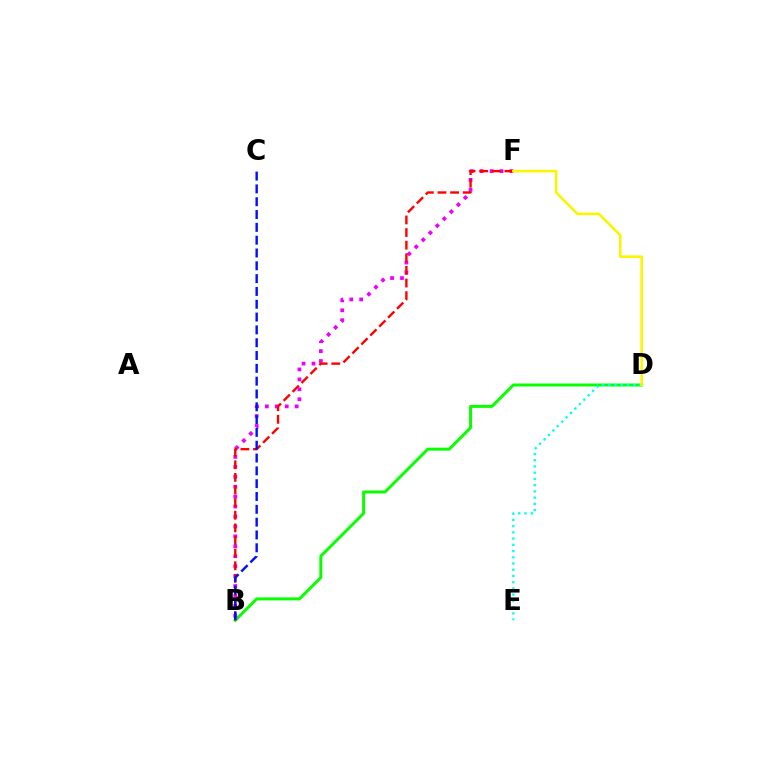{('B', 'D'): [{'color': '#08ff00', 'line_style': 'solid', 'thickness': 2.14}], ('D', 'E'): [{'color': '#00fff6', 'line_style': 'dotted', 'thickness': 1.69}], ('B', 'F'): [{'color': '#ee00ff', 'line_style': 'dotted', 'thickness': 2.7}, {'color': '#ff0000', 'line_style': 'dashed', 'thickness': 1.71}], ('B', 'C'): [{'color': '#0010ff', 'line_style': 'dashed', 'thickness': 1.74}], ('D', 'F'): [{'color': '#fcf500', 'line_style': 'solid', 'thickness': 1.86}]}